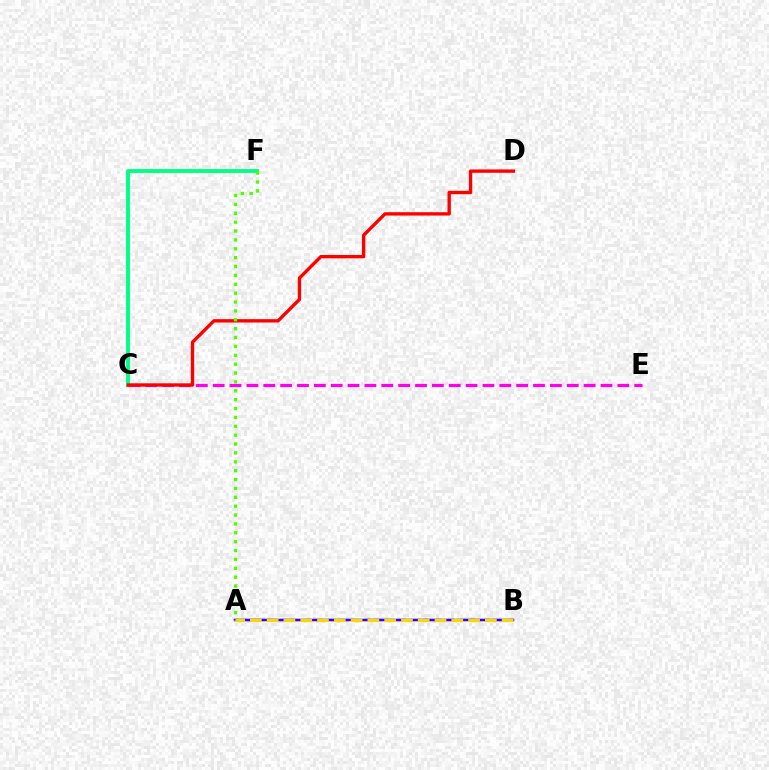{('A', 'B'): [{'color': '#009eff', 'line_style': 'dashed', 'thickness': 1.61}, {'color': '#3700ff', 'line_style': 'solid', 'thickness': 1.8}, {'color': '#ffd500', 'line_style': 'dashed', 'thickness': 2.28}], ('C', 'F'): [{'color': '#00ff86', 'line_style': 'solid', 'thickness': 2.81}], ('C', 'E'): [{'color': '#ff00ed', 'line_style': 'dashed', 'thickness': 2.29}], ('C', 'D'): [{'color': '#ff0000', 'line_style': 'solid', 'thickness': 2.41}], ('A', 'F'): [{'color': '#4fff00', 'line_style': 'dotted', 'thickness': 2.41}]}